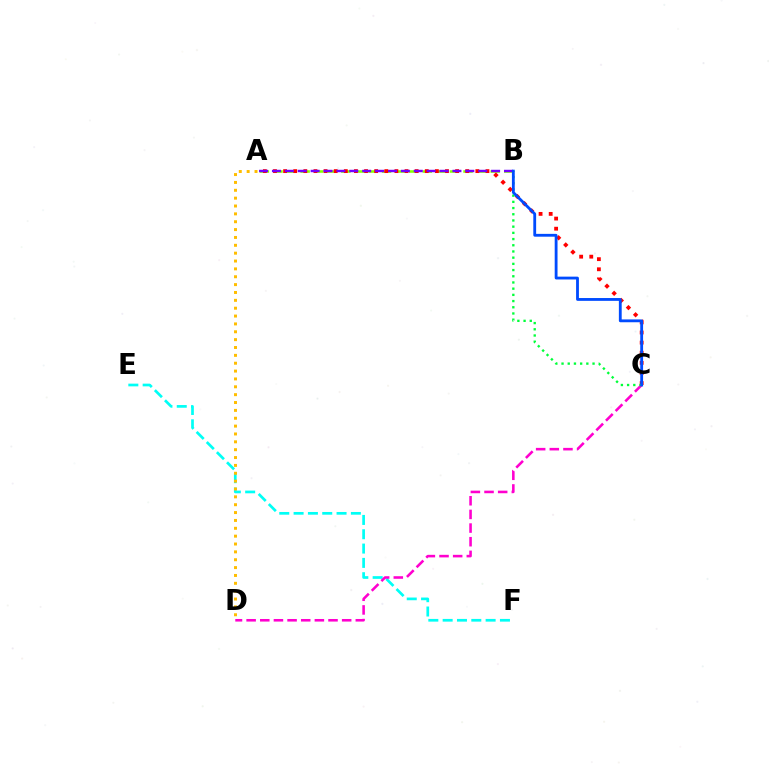{('A', 'B'): [{'color': '#84ff00', 'line_style': 'dashed', 'thickness': 1.84}, {'color': '#7200ff', 'line_style': 'dashed', 'thickness': 1.75}], ('E', 'F'): [{'color': '#00fff6', 'line_style': 'dashed', 'thickness': 1.95}], ('A', 'C'): [{'color': '#ff0000', 'line_style': 'dotted', 'thickness': 2.75}], ('C', 'D'): [{'color': '#ff00cf', 'line_style': 'dashed', 'thickness': 1.85}], ('A', 'D'): [{'color': '#ffbd00', 'line_style': 'dotted', 'thickness': 2.14}], ('B', 'C'): [{'color': '#00ff39', 'line_style': 'dotted', 'thickness': 1.68}, {'color': '#004bff', 'line_style': 'solid', 'thickness': 2.03}]}